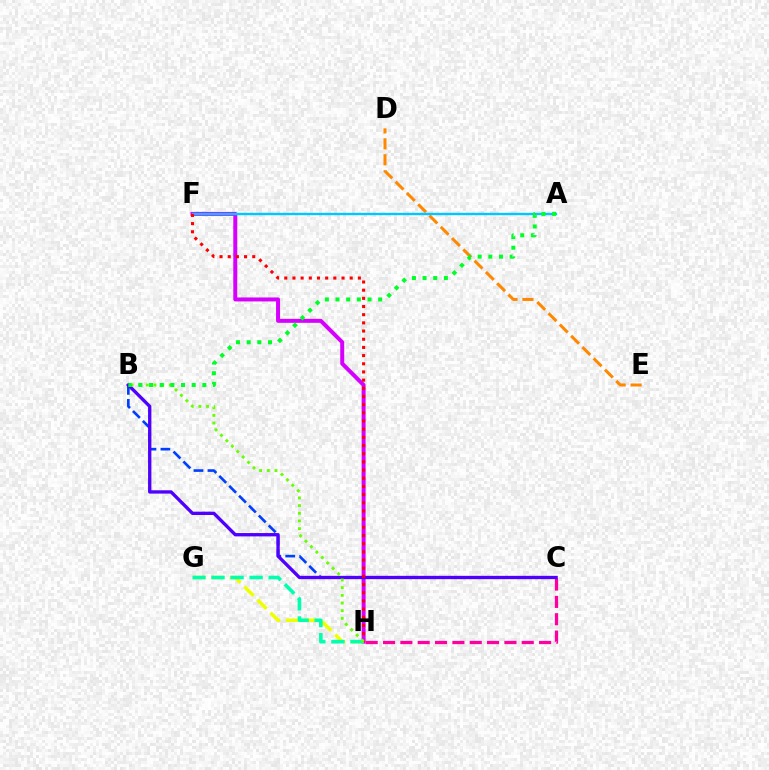{('B', 'C'): [{'color': '#003fff', 'line_style': 'dashed', 'thickness': 1.9}, {'color': '#4f00ff', 'line_style': 'solid', 'thickness': 2.4}], ('F', 'H'): [{'color': '#d600ff', 'line_style': 'solid', 'thickness': 2.87}, {'color': '#ff0000', 'line_style': 'dotted', 'thickness': 2.22}], ('G', 'H'): [{'color': '#eeff00', 'line_style': 'dashed', 'thickness': 2.51}, {'color': '#00ffaf', 'line_style': 'dashed', 'thickness': 2.59}], ('D', 'E'): [{'color': '#ff8800', 'line_style': 'dashed', 'thickness': 2.17}], ('C', 'H'): [{'color': '#ff00a0', 'line_style': 'dashed', 'thickness': 2.36}], ('A', 'F'): [{'color': '#00c7ff', 'line_style': 'solid', 'thickness': 1.72}], ('B', 'H'): [{'color': '#66ff00', 'line_style': 'dotted', 'thickness': 2.09}], ('A', 'B'): [{'color': '#00ff27', 'line_style': 'dotted', 'thickness': 2.9}]}